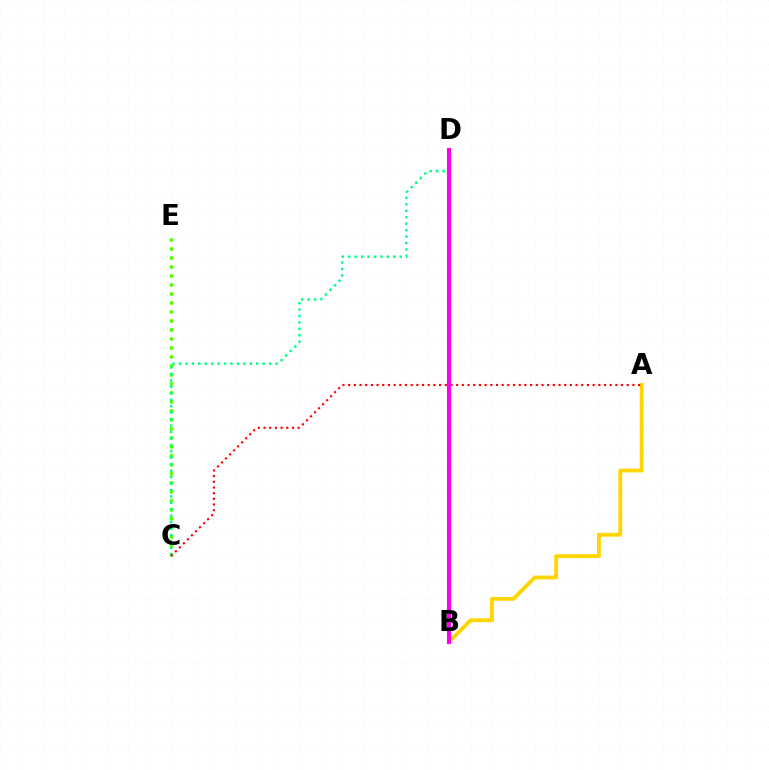{('A', 'B'): [{'color': '#ffd500', 'line_style': 'solid', 'thickness': 2.77}], ('C', 'E'): [{'color': '#4fff00', 'line_style': 'dotted', 'thickness': 2.44}], ('B', 'D'): [{'color': '#009eff', 'line_style': 'dashed', 'thickness': 1.91}, {'color': '#3700ff', 'line_style': 'solid', 'thickness': 2.61}, {'color': '#ff00ed', 'line_style': 'solid', 'thickness': 2.94}], ('C', 'D'): [{'color': '#00ff86', 'line_style': 'dotted', 'thickness': 1.75}], ('A', 'C'): [{'color': '#ff0000', 'line_style': 'dotted', 'thickness': 1.54}]}